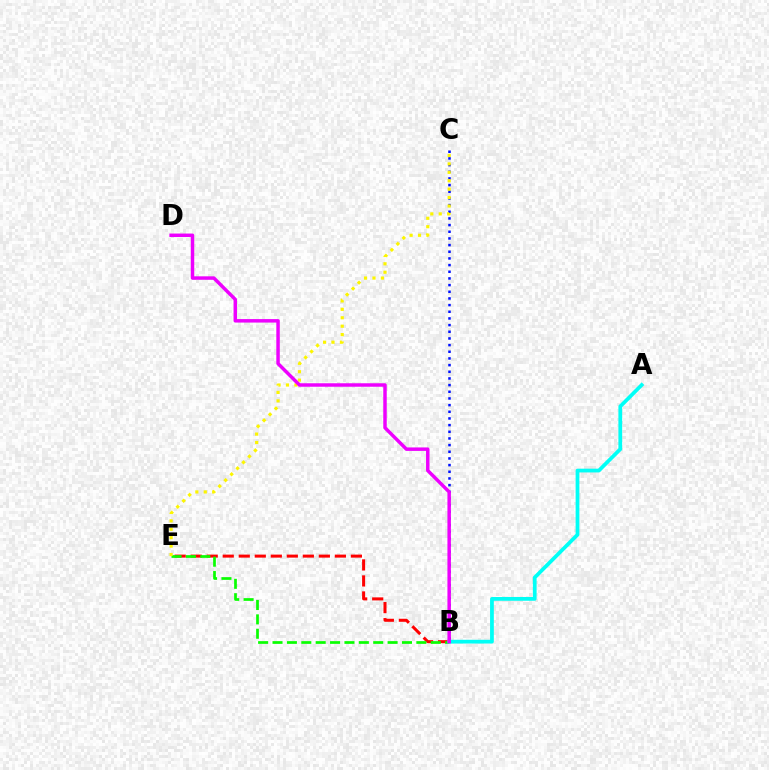{('B', 'C'): [{'color': '#0010ff', 'line_style': 'dotted', 'thickness': 1.81}], ('B', 'E'): [{'color': '#ff0000', 'line_style': 'dashed', 'thickness': 2.18}, {'color': '#08ff00', 'line_style': 'dashed', 'thickness': 1.95}], ('A', 'B'): [{'color': '#00fff6', 'line_style': 'solid', 'thickness': 2.7}], ('C', 'E'): [{'color': '#fcf500', 'line_style': 'dotted', 'thickness': 2.29}], ('B', 'D'): [{'color': '#ee00ff', 'line_style': 'solid', 'thickness': 2.5}]}